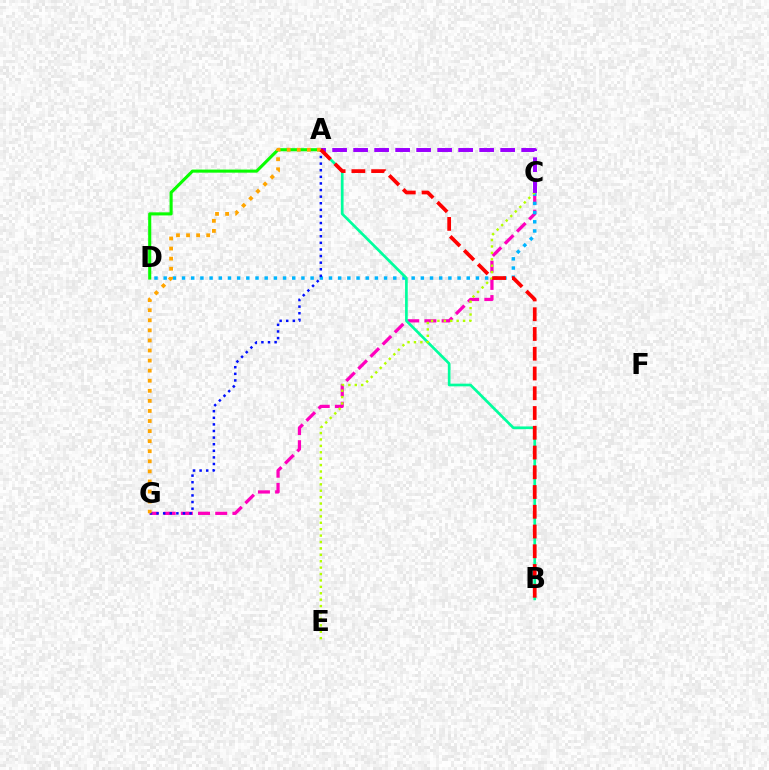{('C', 'G'): [{'color': '#ff00bd', 'line_style': 'dashed', 'thickness': 2.33}], ('A', 'D'): [{'color': '#08ff00', 'line_style': 'solid', 'thickness': 2.22}], ('C', 'D'): [{'color': '#00b5ff', 'line_style': 'dotted', 'thickness': 2.5}], ('A', 'B'): [{'color': '#00ff9d', 'line_style': 'solid', 'thickness': 1.93}, {'color': '#ff0000', 'line_style': 'dashed', 'thickness': 2.68}], ('C', 'E'): [{'color': '#b3ff00', 'line_style': 'dotted', 'thickness': 1.74}], ('A', 'G'): [{'color': '#0010ff', 'line_style': 'dotted', 'thickness': 1.79}, {'color': '#ffa500', 'line_style': 'dotted', 'thickness': 2.74}], ('A', 'C'): [{'color': '#9b00ff', 'line_style': 'dashed', 'thickness': 2.85}]}